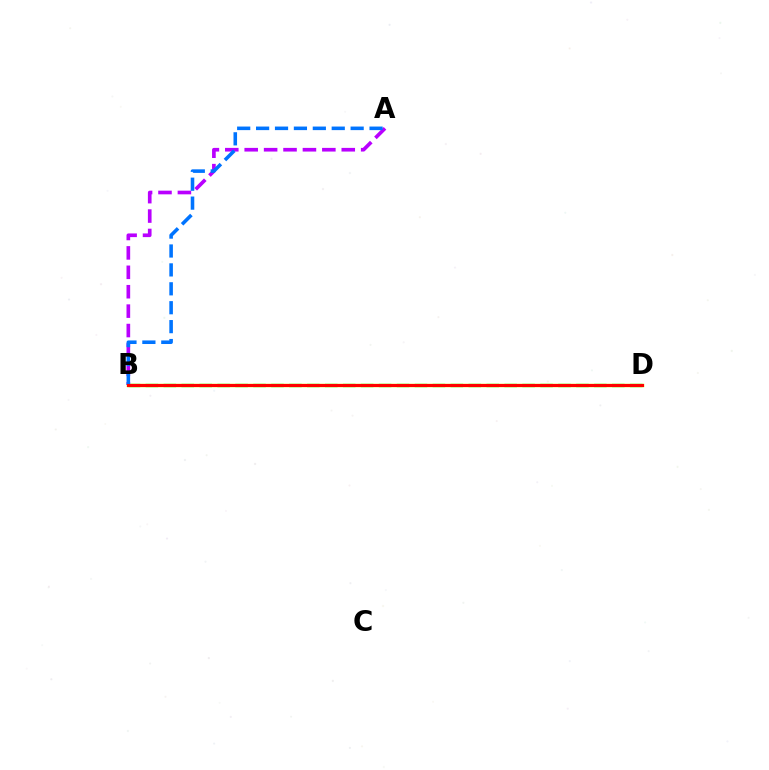{('B', 'D'): [{'color': '#00ff5c', 'line_style': 'dashed', 'thickness': 2.44}, {'color': '#d1ff00', 'line_style': 'solid', 'thickness': 2.44}, {'color': '#ff0000', 'line_style': 'solid', 'thickness': 2.24}], ('A', 'B'): [{'color': '#b900ff', 'line_style': 'dashed', 'thickness': 2.64}, {'color': '#0074ff', 'line_style': 'dashed', 'thickness': 2.57}]}